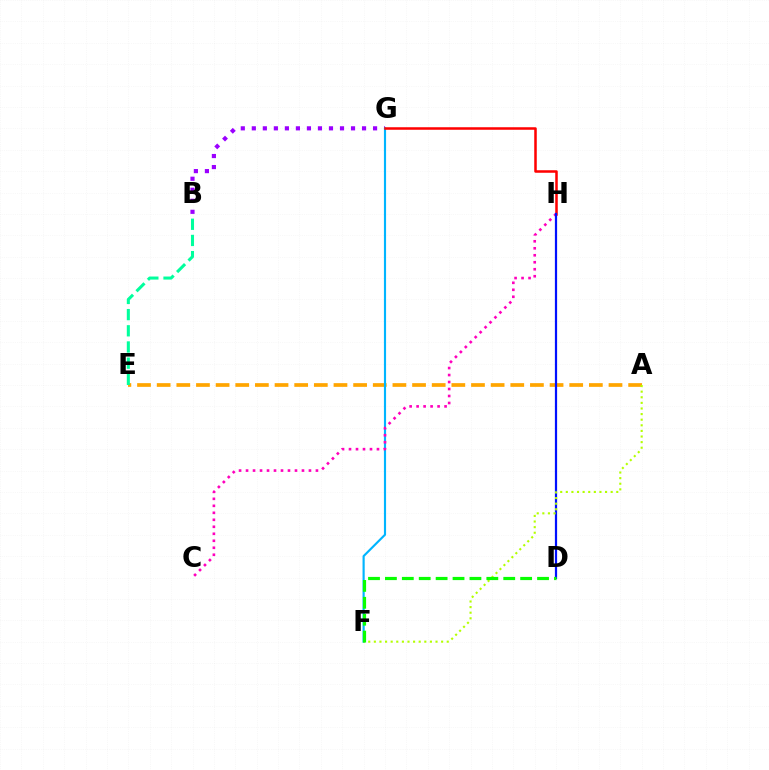{('B', 'G'): [{'color': '#9b00ff', 'line_style': 'dotted', 'thickness': 2.99}], ('A', 'E'): [{'color': '#ffa500', 'line_style': 'dashed', 'thickness': 2.67}], ('F', 'G'): [{'color': '#00b5ff', 'line_style': 'solid', 'thickness': 1.55}], ('C', 'H'): [{'color': '#ff00bd', 'line_style': 'dotted', 'thickness': 1.9}], ('G', 'H'): [{'color': '#ff0000', 'line_style': 'solid', 'thickness': 1.82}], ('D', 'H'): [{'color': '#0010ff', 'line_style': 'solid', 'thickness': 1.6}], ('A', 'F'): [{'color': '#b3ff00', 'line_style': 'dotted', 'thickness': 1.52}], ('D', 'F'): [{'color': '#08ff00', 'line_style': 'dashed', 'thickness': 2.3}], ('B', 'E'): [{'color': '#00ff9d', 'line_style': 'dashed', 'thickness': 2.2}]}